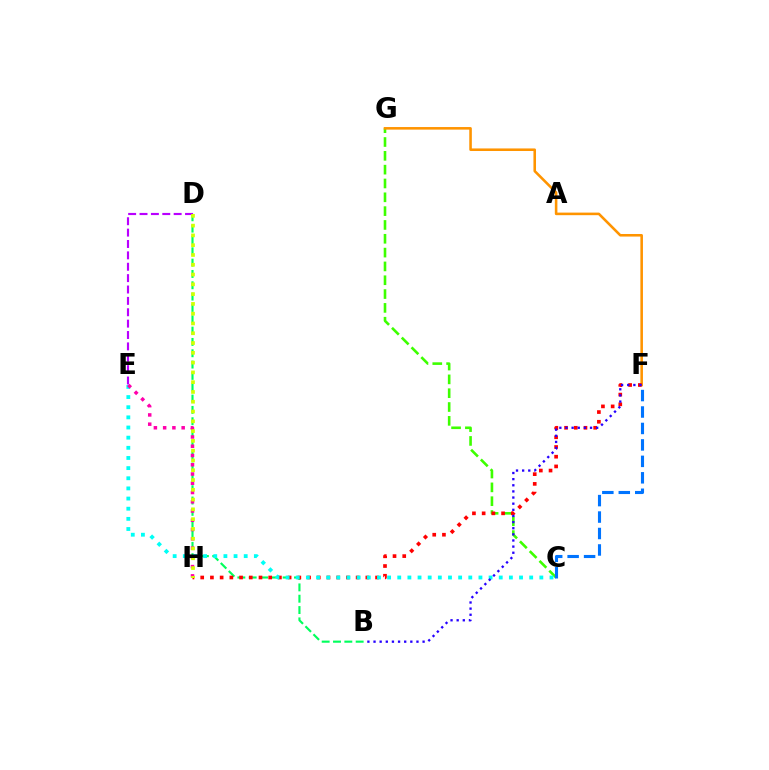{('C', 'G'): [{'color': '#3dff00', 'line_style': 'dashed', 'thickness': 1.88}], ('B', 'D'): [{'color': '#00ff5c', 'line_style': 'dashed', 'thickness': 1.54}], ('F', 'G'): [{'color': '#ff9400', 'line_style': 'solid', 'thickness': 1.85}], ('F', 'H'): [{'color': '#ff0000', 'line_style': 'dotted', 'thickness': 2.64}], ('C', 'E'): [{'color': '#00fff6', 'line_style': 'dotted', 'thickness': 2.76}], ('E', 'H'): [{'color': '#ff00ac', 'line_style': 'dotted', 'thickness': 2.52}], ('C', 'F'): [{'color': '#0074ff', 'line_style': 'dashed', 'thickness': 2.23}], ('B', 'F'): [{'color': '#2500ff', 'line_style': 'dotted', 'thickness': 1.67}], ('D', 'E'): [{'color': '#b900ff', 'line_style': 'dashed', 'thickness': 1.55}], ('D', 'H'): [{'color': '#d1ff00', 'line_style': 'dotted', 'thickness': 2.66}]}